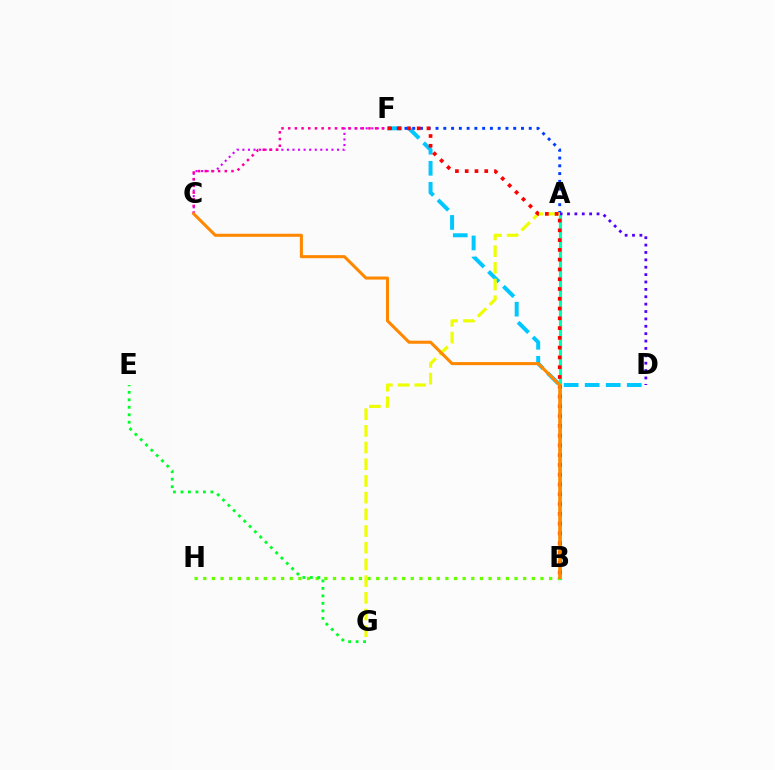{('D', 'F'): [{'color': '#00c7ff', 'line_style': 'dashed', 'thickness': 2.86}], ('A', 'F'): [{'color': '#003fff', 'line_style': 'dotted', 'thickness': 2.11}], ('A', 'B'): [{'color': '#00ffaf', 'line_style': 'solid', 'thickness': 2.25}], ('C', 'F'): [{'color': '#d600ff', 'line_style': 'dotted', 'thickness': 1.51}, {'color': '#ff00a0', 'line_style': 'dotted', 'thickness': 1.82}], ('B', 'H'): [{'color': '#66ff00', 'line_style': 'dotted', 'thickness': 2.35}], ('A', 'D'): [{'color': '#4f00ff', 'line_style': 'dotted', 'thickness': 2.01}], ('A', 'G'): [{'color': '#eeff00', 'line_style': 'dashed', 'thickness': 2.27}], ('B', 'F'): [{'color': '#ff0000', 'line_style': 'dotted', 'thickness': 2.66}], ('E', 'G'): [{'color': '#00ff27', 'line_style': 'dotted', 'thickness': 2.03}], ('B', 'C'): [{'color': '#ff8800', 'line_style': 'solid', 'thickness': 2.2}]}